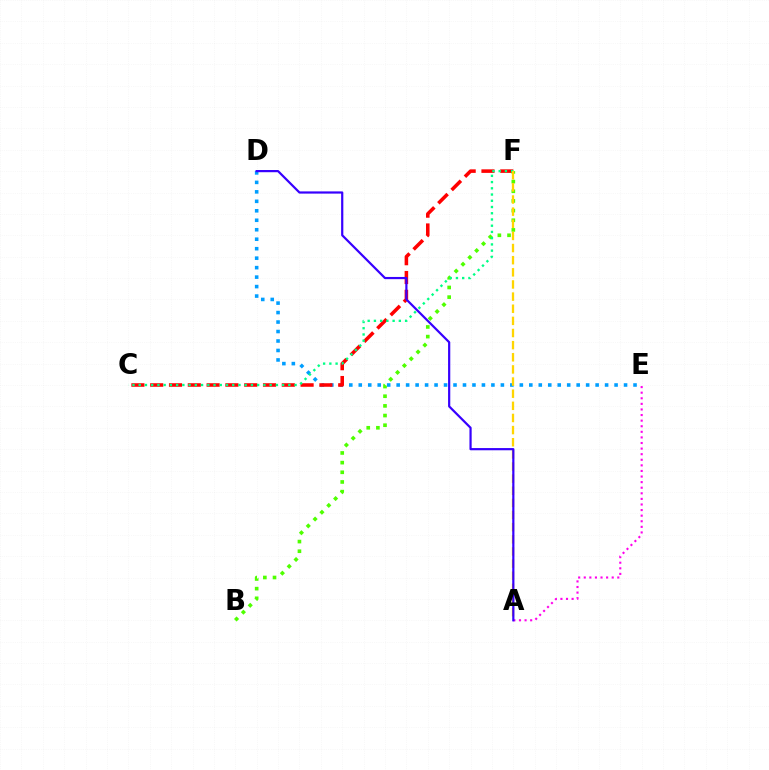{('A', 'E'): [{'color': '#ff00ed', 'line_style': 'dotted', 'thickness': 1.52}], ('D', 'E'): [{'color': '#009eff', 'line_style': 'dotted', 'thickness': 2.57}], ('C', 'F'): [{'color': '#ff0000', 'line_style': 'dashed', 'thickness': 2.55}, {'color': '#00ff86', 'line_style': 'dotted', 'thickness': 1.69}], ('B', 'F'): [{'color': '#4fff00', 'line_style': 'dotted', 'thickness': 2.63}], ('A', 'F'): [{'color': '#ffd500', 'line_style': 'dashed', 'thickness': 1.65}], ('A', 'D'): [{'color': '#3700ff', 'line_style': 'solid', 'thickness': 1.59}]}